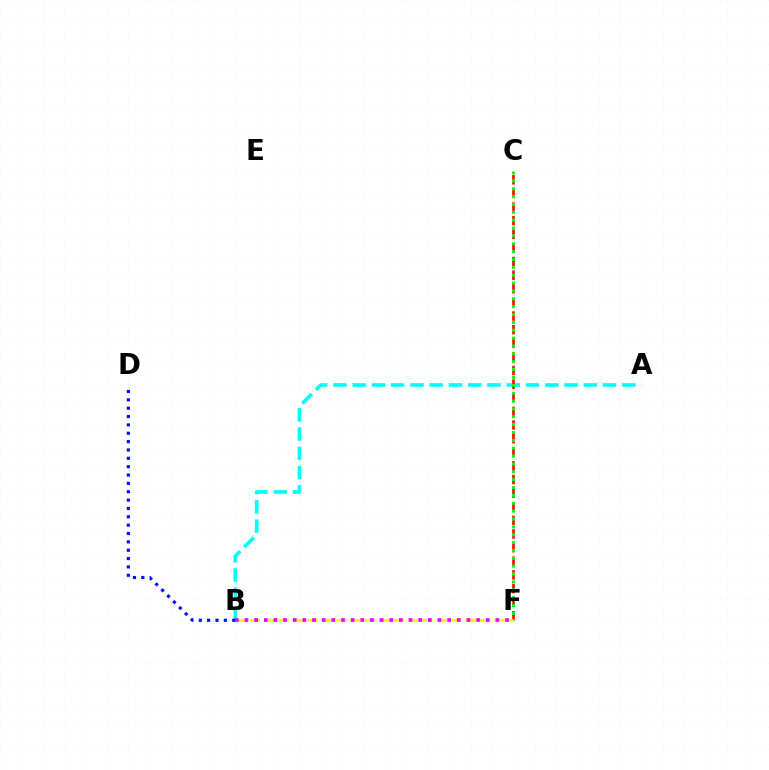{('A', 'B'): [{'color': '#00fff6', 'line_style': 'dashed', 'thickness': 2.62}], ('C', 'F'): [{'color': '#ff0000', 'line_style': 'dashed', 'thickness': 1.85}, {'color': '#08ff00', 'line_style': 'dotted', 'thickness': 2.14}], ('B', 'D'): [{'color': '#0010ff', 'line_style': 'dotted', 'thickness': 2.27}], ('B', 'F'): [{'color': '#fcf500', 'line_style': 'dashed', 'thickness': 1.95}, {'color': '#ee00ff', 'line_style': 'dotted', 'thickness': 2.62}]}